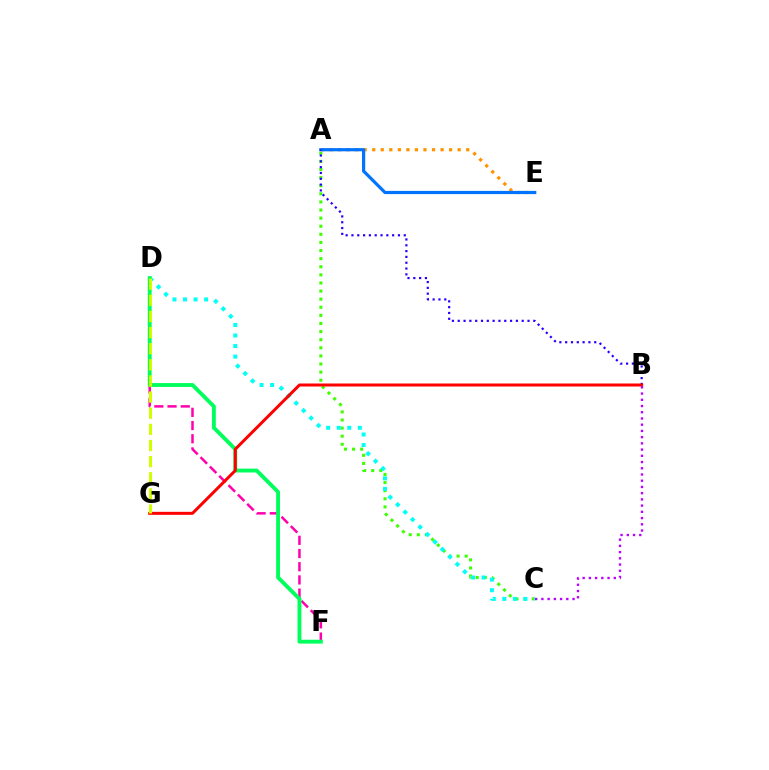{('A', 'C'): [{'color': '#3dff00', 'line_style': 'dotted', 'thickness': 2.2}], ('A', 'E'): [{'color': '#ff9400', 'line_style': 'dotted', 'thickness': 2.32}, {'color': '#0074ff', 'line_style': 'solid', 'thickness': 2.31}], ('A', 'B'): [{'color': '#2500ff', 'line_style': 'dotted', 'thickness': 1.58}], ('D', 'F'): [{'color': '#ff00ac', 'line_style': 'dashed', 'thickness': 1.79}, {'color': '#00ff5c', 'line_style': 'solid', 'thickness': 2.78}], ('C', 'D'): [{'color': '#00fff6', 'line_style': 'dotted', 'thickness': 2.86}], ('B', 'G'): [{'color': '#ff0000', 'line_style': 'solid', 'thickness': 2.16}], ('B', 'C'): [{'color': '#b900ff', 'line_style': 'dotted', 'thickness': 1.69}], ('D', 'G'): [{'color': '#d1ff00', 'line_style': 'dashed', 'thickness': 2.19}]}